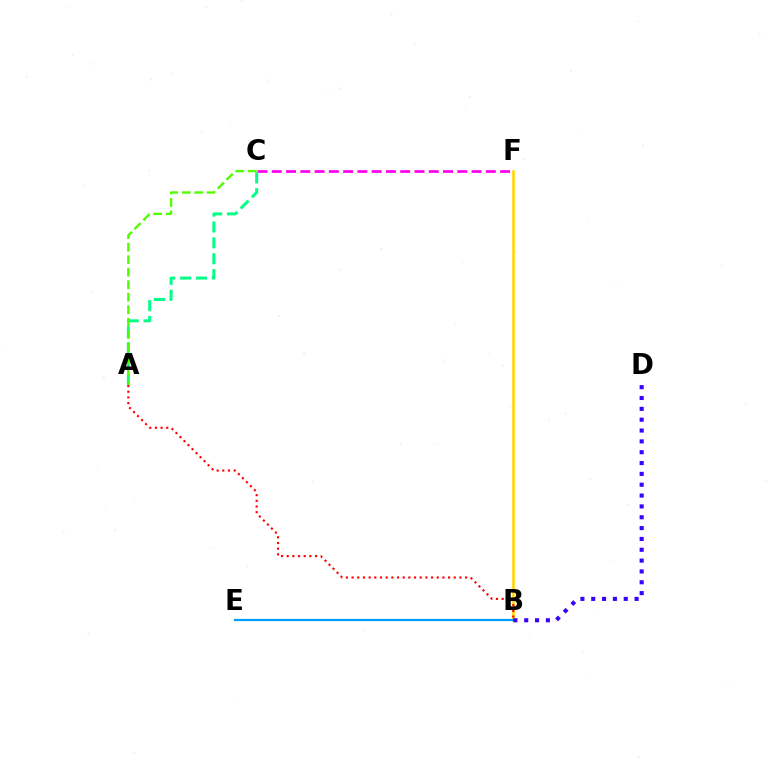{('A', 'C'): [{'color': '#00ff86', 'line_style': 'dashed', 'thickness': 2.16}, {'color': '#4fff00', 'line_style': 'dashed', 'thickness': 1.7}], ('B', 'F'): [{'color': '#ffd500', 'line_style': 'solid', 'thickness': 1.85}], ('A', 'B'): [{'color': '#ff0000', 'line_style': 'dotted', 'thickness': 1.54}], ('C', 'F'): [{'color': '#ff00ed', 'line_style': 'dashed', 'thickness': 1.94}], ('B', 'E'): [{'color': '#009eff', 'line_style': 'solid', 'thickness': 1.61}], ('B', 'D'): [{'color': '#3700ff', 'line_style': 'dotted', 'thickness': 2.95}]}